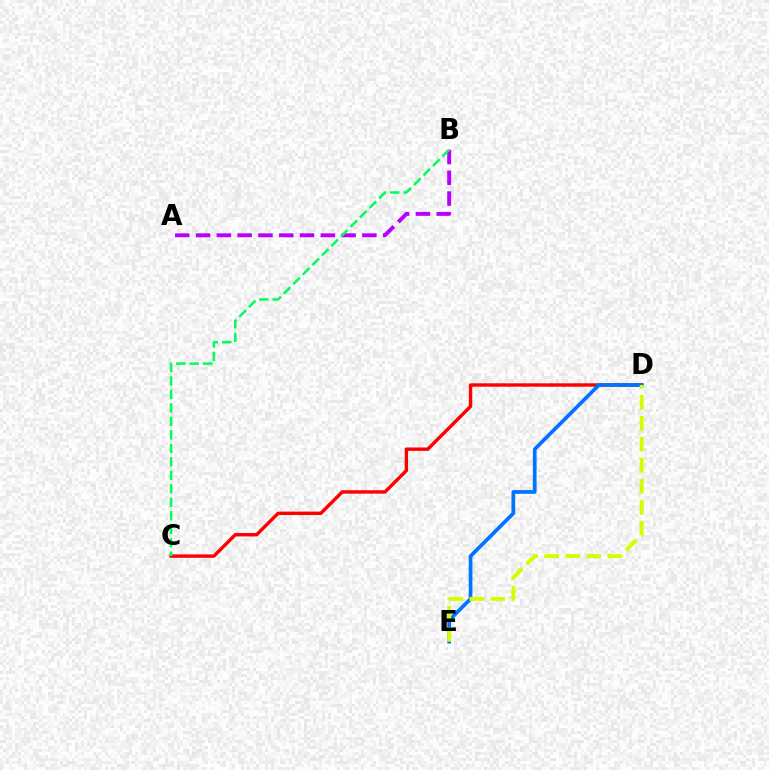{('C', 'D'): [{'color': '#ff0000', 'line_style': 'solid', 'thickness': 2.46}], ('D', 'E'): [{'color': '#0074ff', 'line_style': 'solid', 'thickness': 2.67}, {'color': '#d1ff00', 'line_style': 'dashed', 'thickness': 2.86}], ('A', 'B'): [{'color': '#b900ff', 'line_style': 'dashed', 'thickness': 2.82}], ('B', 'C'): [{'color': '#00ff5c', 'line_style': 'dashed', 'thickness': 1.83}]}